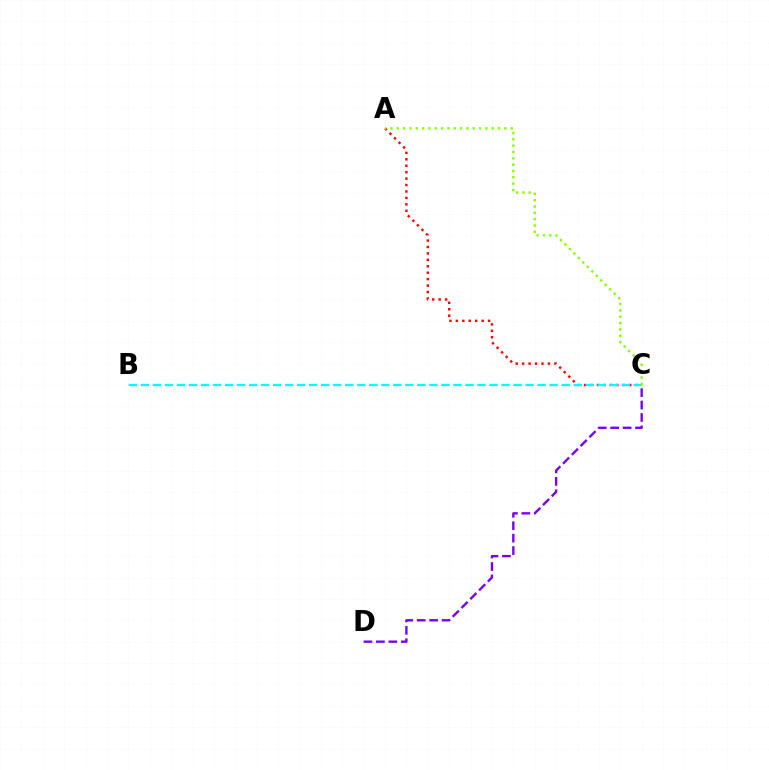{('A', 'C'): [{'color': '#ff0000', 'line_style': 'dotted', 'thickness': 1.75}, {'color': '#84ff00', 'line_style': 'dotted', 'thickness': 1.72}], ('C', 'D'): [{'color': '#7200ff', 'line_style': 'dashed', 'thickness': 1.69}], ('B', 'C'): [{'color': '#00fff6', 'line_style': 'dashed', 'thickness': 1.63}]}